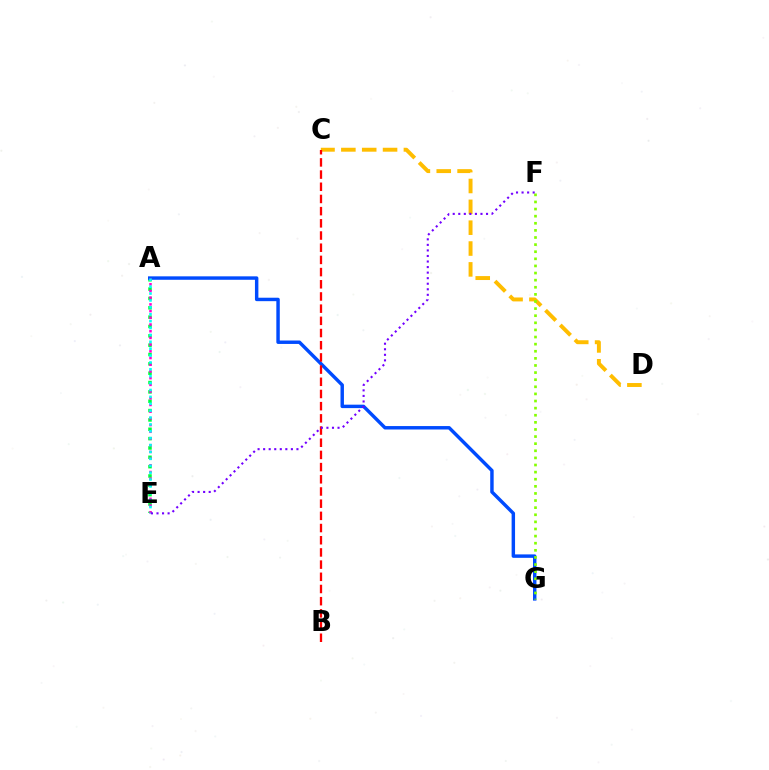{('C', 'D'): [{'color': '#ffbd00', 'line_style': 'dashed', 'thickness': 2.83}], ('A', 'E'): [{'color': '#00ff39', 'line_style': 'dotted', 'thickness': 2.54}, {'color': '#ff00cf', 'line_style': 'dotted', 'thickness': 1.82}, {'color': '#00fff6', 'line_style': 'dotted', 'thickness': 1.87}], ('A', 'G'): [{'color': '#004bff', 'line_style': 'solid', 'thickness': 2.48}], ('F', 'G'): [{'color': '#84ff00', 'line_style': 'dotted', 'thickness': 1.93}], ('B', 'C'): [{'color': '#ff0000', 'line_style': 'dashed', 'thickness': 1.66}], ('E', 'F'): [{'color': '#7200ff', 'line_style': 'dotted', 'thickness': 1.51}]}